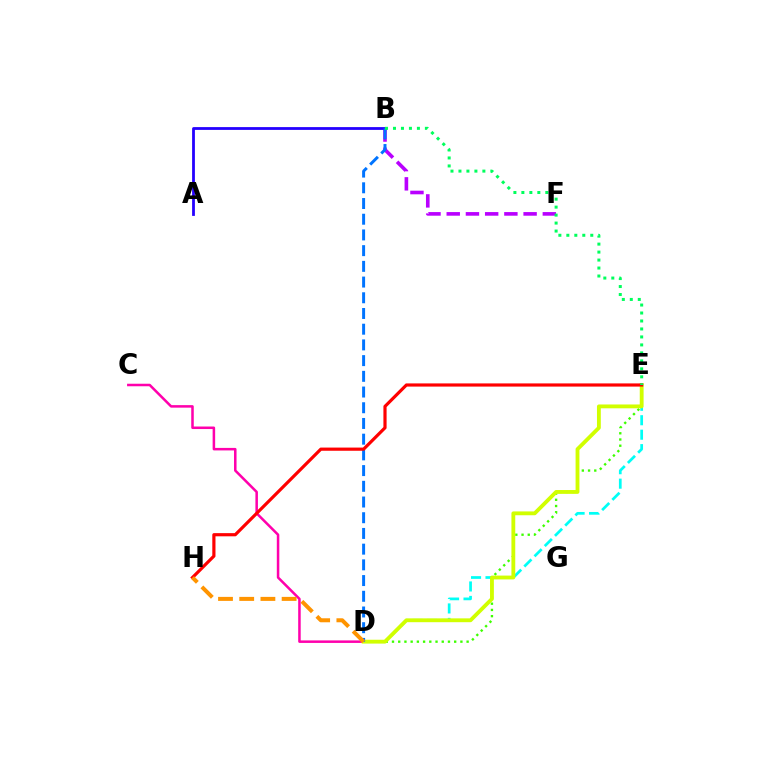{('B', 'F'): [{'color': '#b900ff', 'line_style': 'dashed', 'thickness': 2.61}], ('D', 'E'): [{'color': '#3dff00', 'line_style': 'dotted', 'thickness': 1.69}, {'color': '#00fff6', 'line_style': 'dashed', 'thickness': 1.96}, {'color': '#d1ff00', 'line_style': 'solid', 'thickness': 2.76}], ('C', 'D'): [{'color': '#ff00ac', 'line_style': 'solid', 'thickness': 1.82}], ('A', 'B'): [{'color': '#2500ff', 'line_style': 'solid', 'thickness': 2.01}], ('B', 'D'): [{'color': '#0074ff', 'line_style': 'dashed', 'thickness': 2.13}], ('E', 'H'): [{'color': '#ff0000', 'line_style': 'solid', 'thickness': 2.29}], ('D', 'H'): [{'color': '#ff9400', 'line_style': 'dashed', 'thickness': 2.88}], ('B', 'E'): [{'color': '#00ff5c', 'line_style': 'dotted', 'thickness': 2.17}]}